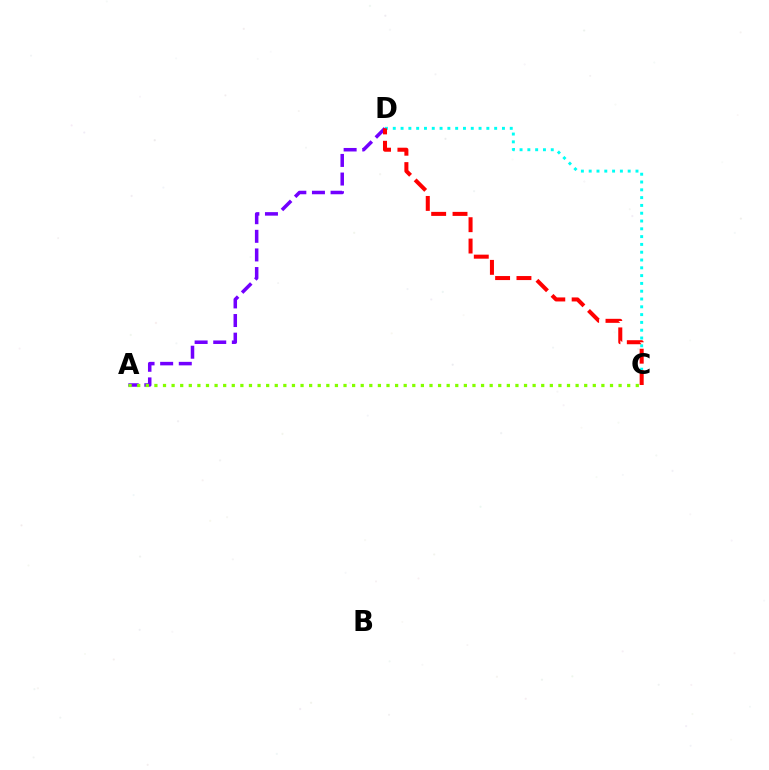{('C', 'D'): [{'color': '#00fff6', 'line_style': 'dotted', 'thickness': 2.12}, {'color': '#ff0000', 'line_style': 'dashed', 'thickness': 2.9}], ('A', 'D'): [{'color': '#7200ff', 'line_style': 'dashed', 'thickness': 2.53}], ('A', 'C'): [{'color': '#84ff00', 'line_style': 'dotted', 'thickness': 2.34}]}